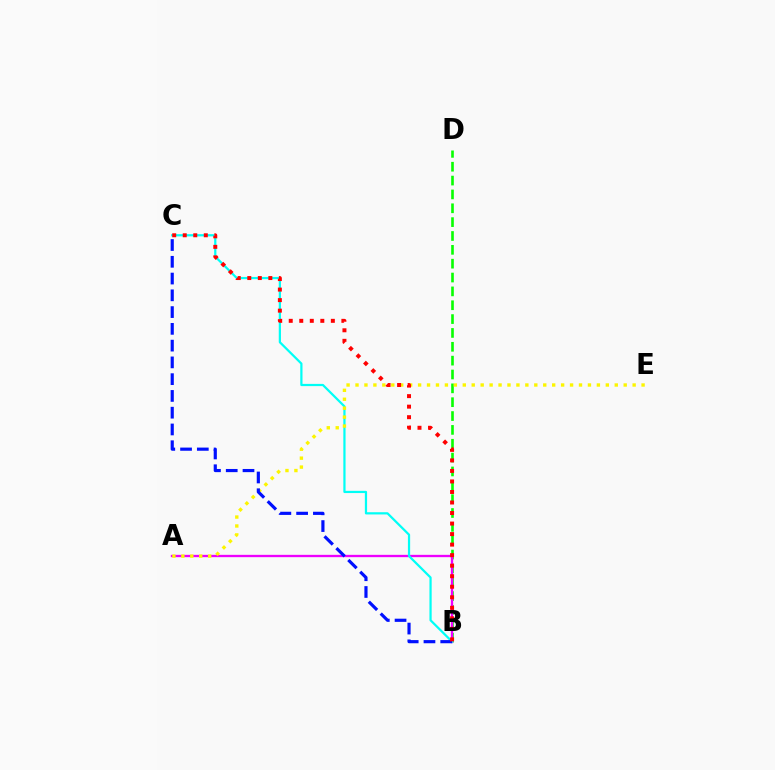{('B', 'D'): [{'color': '#08ff00', 'line_style': 'dashed', 'thickness': 1.88}], ('A', 'B'): [{'color': '#ee00ff', 'line_style': 'solid', 'thickness': 1.67}], ('B', 'C'): [{'color': '#00fff6', 'line_style': 'solid', 'thickness': 1.6}, {'color': '#0010ff', 'line_style': 'dashed', 'thickness': 2.28}, {'color': '#ff0000', 'line_style': 'dotted', 'thickness': 2.86}], ('A', 'E'): [{'color': '#fcf500', 'line_style': 'dotted', 'thickness': 2.43}]}